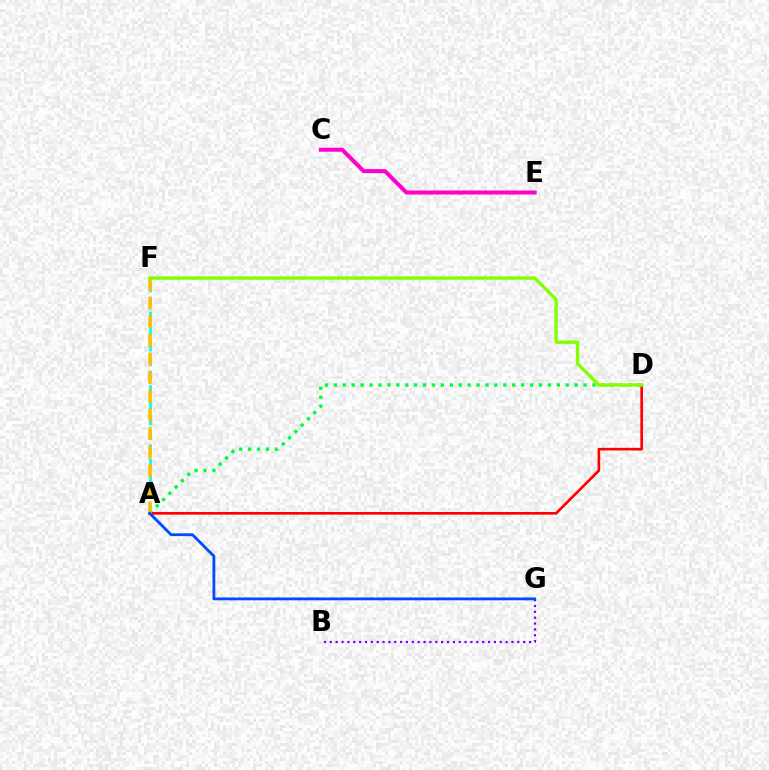{('A', 'D'): [{'color': '#00ff39', 'line_style': 'dotted', 'thickness': 2.42}, {'color': '#ff0000', 'line_style': 'solid', 'thickness': 1.89}], ('A', 'F'): [{'color': '#00fff6', 'line_style': 'dashed', 'thickness': 2.0}, {'color': '#ffbd00', 'line_style': 'dashed', 'thickness': 2.53}], ('B', 'G'): [{'color': '#7200ff', 'line_style': 'dotted', 'thickness': 1.59}], ('D', 'F'): [{'color': '#84ff00', 'line_style': 'solid', 'thickness': 2.44}], ('C', 'E'): [{'color': '#ff00cf', 'line_style': 'solid', 'thickness': 2.9}], ('A', 'G'): [{'color': '#004bff', 'line_style': 'solid', 'thickness': 2.02}]}